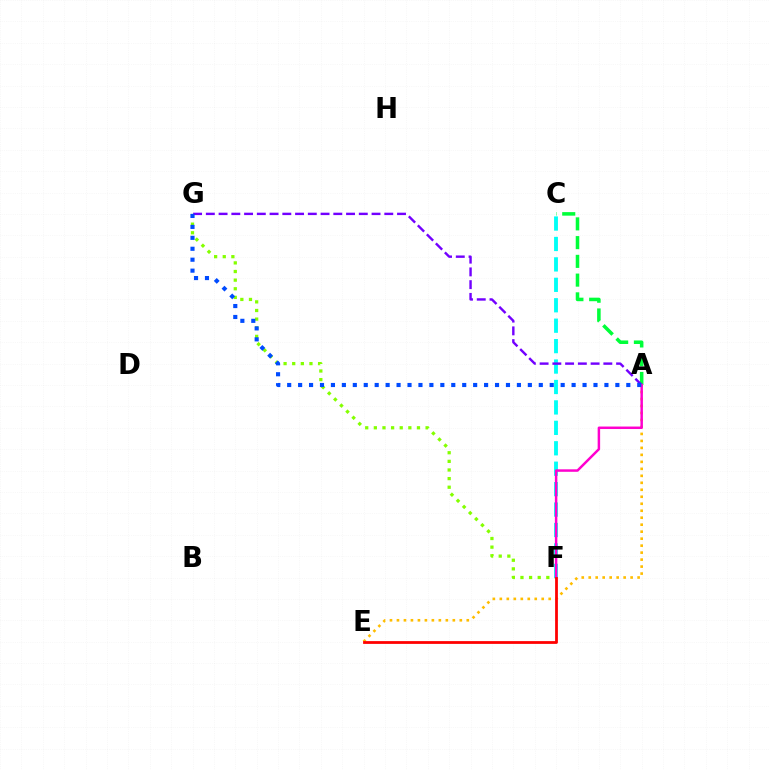{('F', 'G'): [{'color': '#84ff00', 'line_style': 'dotted', 'thickness': 2.34}], ('C', 'F'): [{'color': '#00fff6', 'line_style': 'dashed', 'thickness': 2.78}], ('A', 'E'): [{'color': '#ffbd00', 'line_style': 'dotted', 'thickness': 1.9}], ('A', 'C'): [{'color': '#00ff39', 'line_style': 'dashed', 'thickness': 2.55}], ('A', 'G'): [{'color': '#7200ff', 'line_style': 'dashed', 'thickness': 1.73}, {'color': '#004bff', 'line_style': 'dotted', 'thickness': 2.97}], ('A', 'F'): [{'color': '#ff00cf', 'line_style': 'solid', 'thickness': 1.79}], ('E', 'F'): [{'color': '#ff0000', 'line_style': 'solid', 'thickness': 2.0}]}